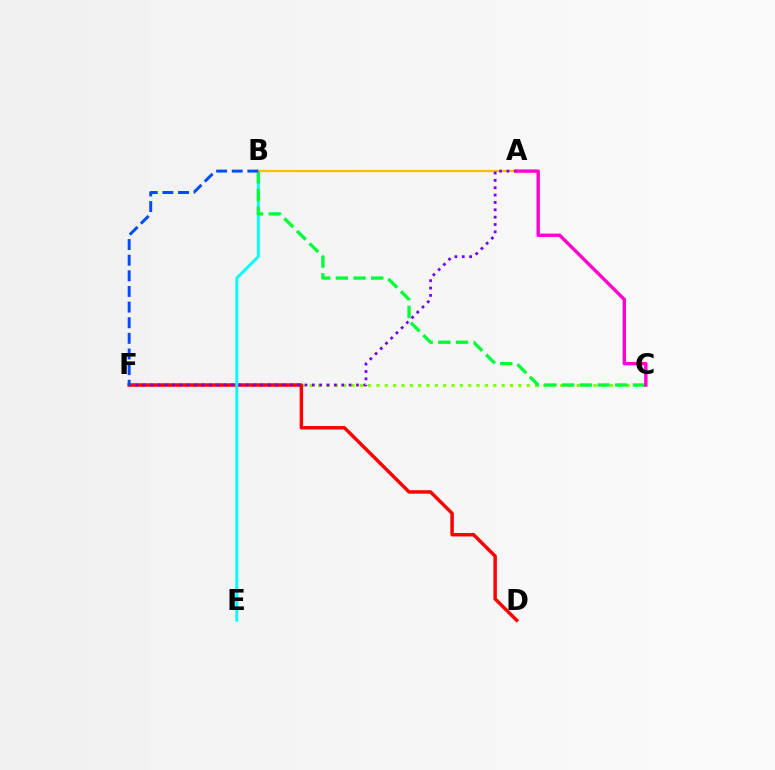{('C', 'F'): [{'color': '#84ff00', 'line_style': 'dotted', 'thickness': 2.27}], ('D', 'F'): [{'color': '#ff0000', 'line_style': 'solid', 'thickness': 2.49}], ('B', 'E'): [{'color': '#00fff6', 'line_style': 'solid', 'thickness': 2.1}], ('B', 'C'): [{'color': '#00ff39', 'line_style': 'dashed', 'thickness': 2.4}], ('A', 'B'): [{'color': '#ffbd00', 'line_style': 'solid', 'thickness': 1.62}], ('A', 'F'): [{'color': '#7200ff', 'line_style': 'dotted', 'thickness': 2.0}], ('A', 'C'): [{'color': '#ff00cf', 'line_style': 'solid', 'thickness': 2.43}], ('B', 'F'): [{'color': '#004bff', 'line_style': 'dashed', 'thickness': 2.12}]}